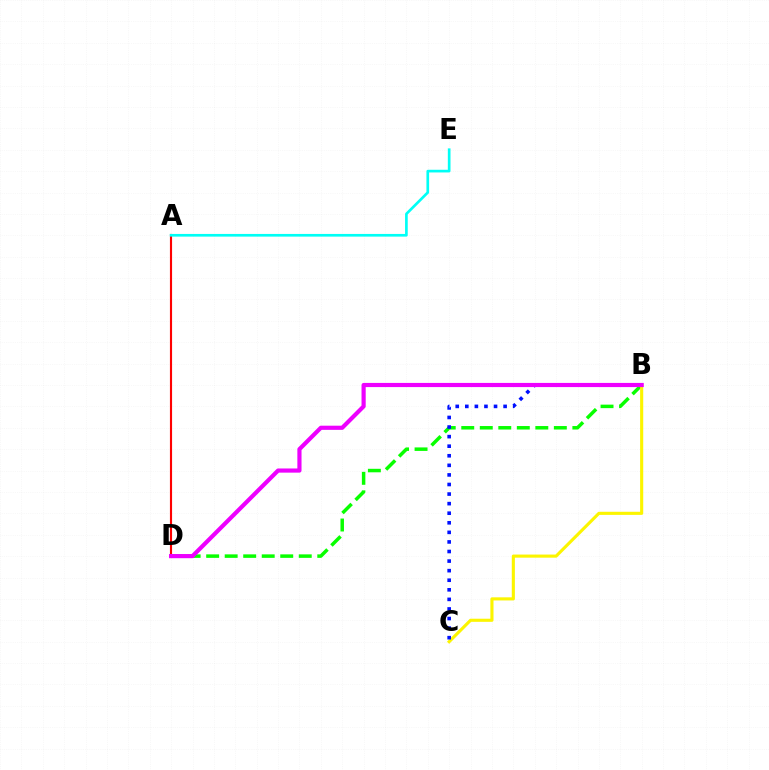{('B', 'D'): [{'color': '#08ff00', 'line_style': 'dashed', 'thickness': 2.52}, {'color': '#ee00ff', 'line_style': 'solid', 'thickness': 3.0}], ('A', 'D'): [{'color': '#ff0000', 'line_style': 'solid', 'thickness': 1.54}], ('B', 'C'): [{'color': '#fcf500', 'line_style': 'solid', 'thickness': 2.24}, {'color': '#0010ff', 'line_style': 'dotted', 'thickness': 2.6}], ('A', 'E'): [{'color': '#00fff6', 'line_style': 'solid', 'thickness': 1.93}]}